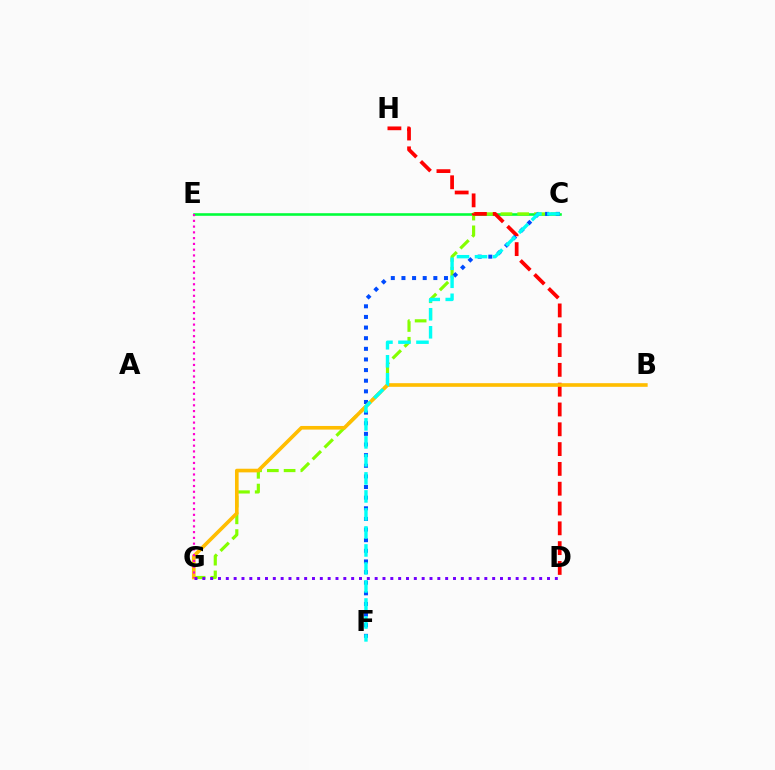{('C', 'E'): [{'color': '#00ff39', 'line_style': 'solid', 'thickness': 1.86}], ('C', 'G'): [{'color': '#84ff00', 'line_style': 'dashed', 'thickness': 2.28}], ('D', 'H'): [{'color': '#ff0000', 'line_style': 'dashed', 'thickness': 2.69}], ('C', 'F'): [{'color': '#004bff', 'line_style': 'dotted', 'thickness': 2.89}, {'color': '#00fff6', 'line_style': 'dashed', 'thickness': 2.45}], ('B', 'G'): [{'color': '#ffbd00', 'line_style': 'solid', 'thickness': 2.62}], ('D', 'G'): [{'color': '#7200ff', 'line_style': 'dotted', 'thickness': 2.13}], ('E', 'G'): [{'color': '#ff00cf', 'line_style': 'dotted', 'thickness': 1.57}]}